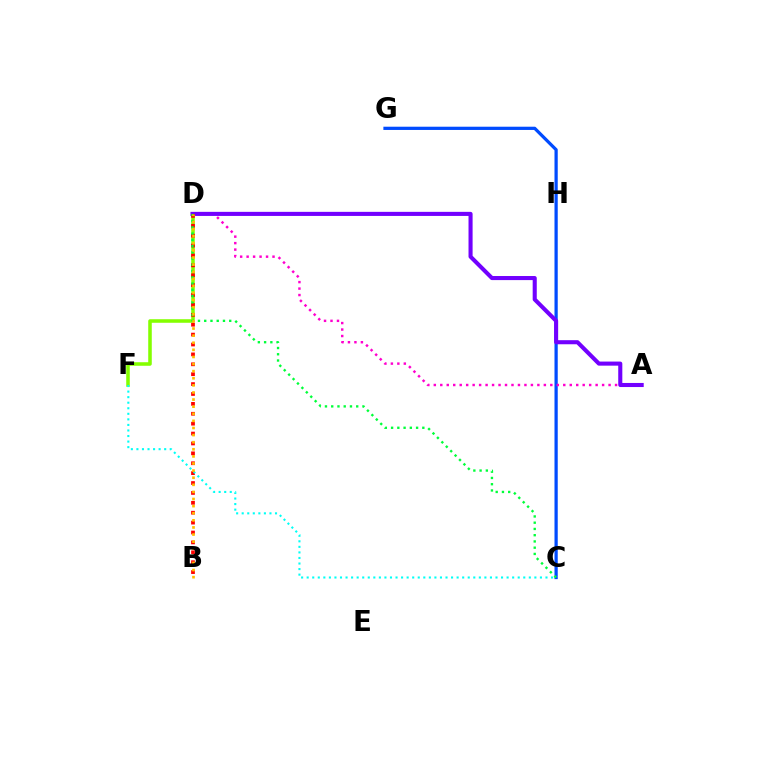{('D', 'F'): [{'color': '#84ff00', 'line_style': 'solid', 'thickness': 2.55}], ('C', 'G'): [{'color': '#004bff', 'line_style': 'solid', 'thickness': 2.33}], ('A', 'D'): [{'color': '#ff00cf', 'line_style': 'dotted', 'thickness': 1.76}, {'color': '#7200ff', 'line_style': 'solid', 'thickness': 2.94}], ('B', 'D'): [{'color': '#ff0000', 'line_style': 'dotted', 'thickness': 2.69}, {'color': '#ffbd00', 'line_style': 'dotted', 'thickness': 1.93}], ('C', 'F'): [{'color': '#00fff6', 'line_style': 'dotted', 'thickness': 1.51}], ('C', 'D'): [{'color': '#00ff39', 'line_style': 'dotted', 'thickness': 1.7}]}